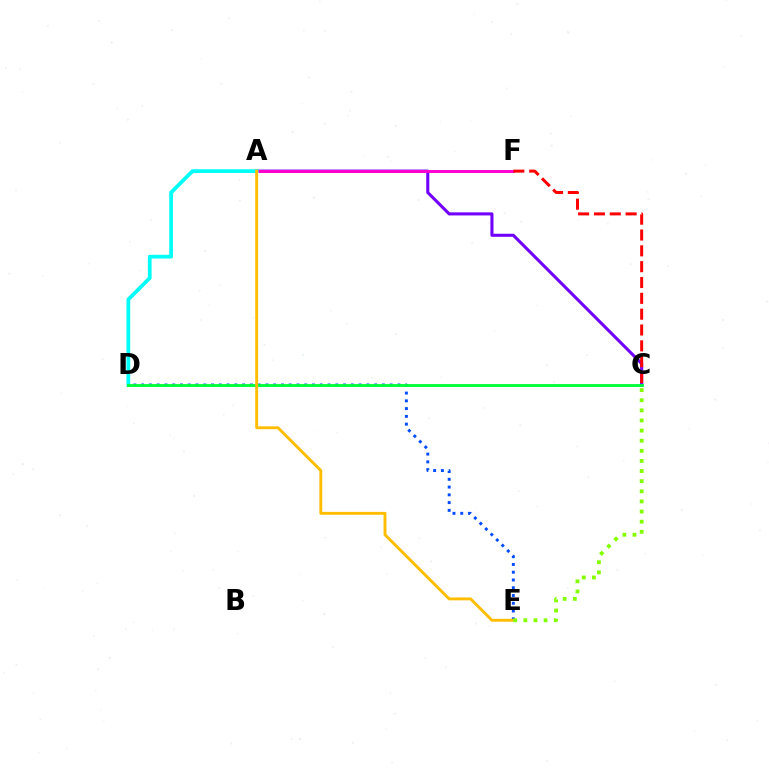{('D', 'E'): [{'color': '#004bff', 'line_style': 'dotted', 'thickness': 2.11}], ('A', 'C'): [{'color': '#7200ff', 'line_style': 'solid', 'thickness': 2.21}], ('A', 'F'): [{'color': '#ff00cf', 'line_style': 'solid', 'thickness': 2.11}], ('A', 'D'): [{'color': '#00fff6', 'line_style': 'solid', 'thickness': 2.7}], ('C', 'F'): [{'color': '#ff0000', 'line_style': 'dashed', 'thickness': 2.15}], ('C', 'D'): [{'color': '#00ff39', 'line_style': 'solid', 'thickness': 2.06}], ('A', 'E'): [{'color': '#ffbd00', 'line_style': 'solid', 'thickness': 2.09}], ('C', 'E'): [{'color': '#84ff00', 'line_style': 'dotted', 'thickness': 2.75}]}